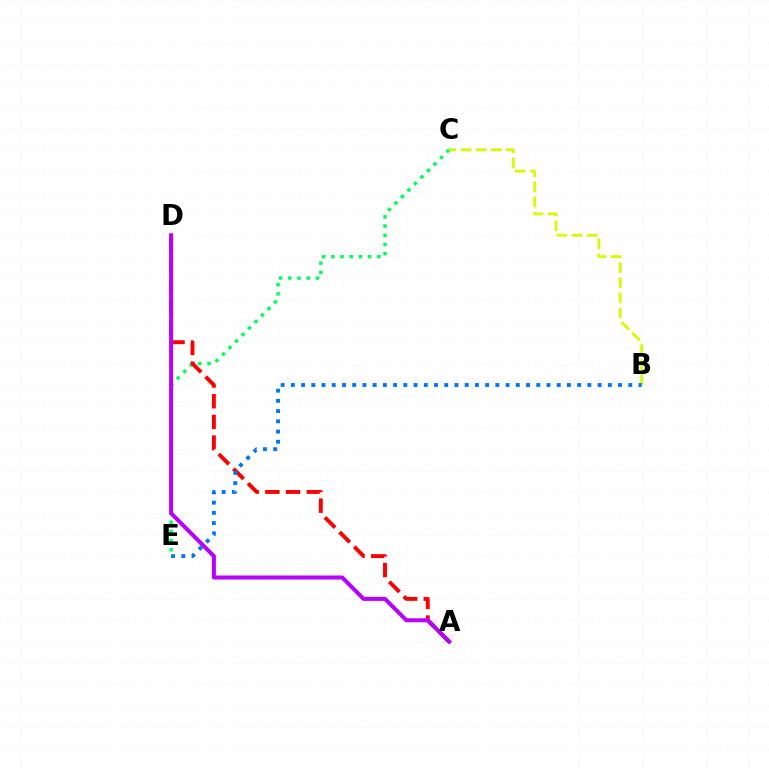{('C', 'E'): [{'color': '#00ff5c', 'line_style': 'dotted', 'thickness': 2.5}], ('B', 'C'): [{'color': '#d1ff00', 'line_style': 'dashed', 'thickness': 2.05}], ('A', 'D'): [{'color': '#ff0000', 'line_style': 'dashed', 'thickness': 2.81}, {'color': '#b900ff', 'line_style': 'solid', 'thickness': 2.89}], ('B', 'E'): [{'color': '#0074ff', 'line_style': 'dotted', 'thickness': 2.78}]}